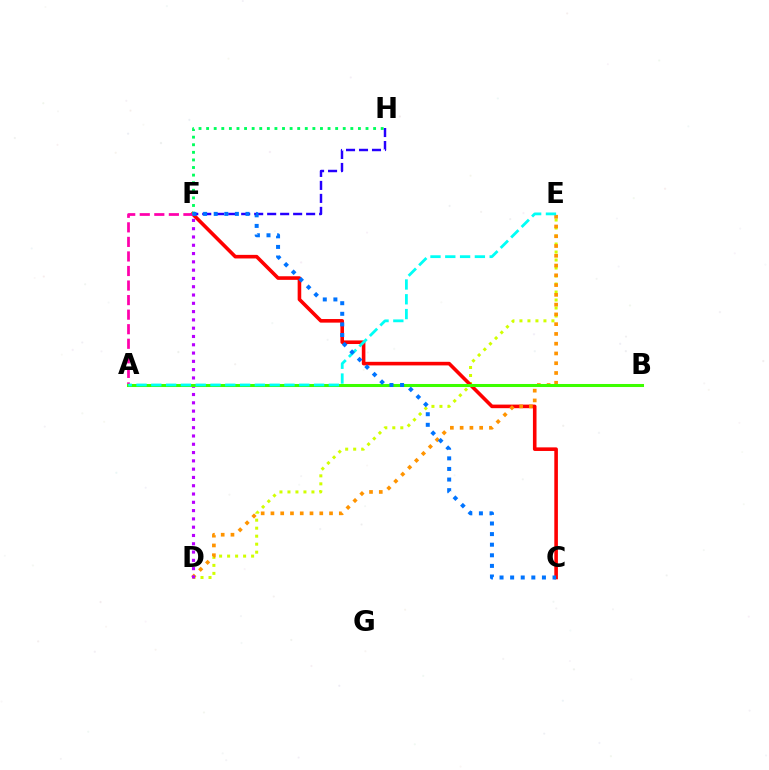{('D', 'E'): [{'color': '#d1ff00', 'line_style': 'dotted', 'thickness': 2.17}, {'color': '#ff9400', 'line_style': 'dotted', 'thickness': 2.65}], ('C', 'F'): [{'color': '#ff0000', 'line_style': 'solid', 'thickness': 2.59}, {'color': '#0074ff', 'line_style': 'dotted', 'thickness': 2.88}], ('A', 'F'): [{'color': '#ff00ac', 'line_style': 'dashed', 'thickness': 1.98}], ('D', 'F'): [{'color': '#b900ff', 'line_style': 'dotted', 'thickness': 2.25}], ('F', 'H'): [{'color': '#00ff5c', 'line_style': 'dotted', 'thickness': 2.06}, {'color': '#2500ff', 'line_style': 'dashed', 'thickness': 1.76}], ('A', 'B'): [{'color': '#3dff00', 'line_style': 'solid', 'thickness': 2.19}], ('A', 'E'): [{'color': '#00fff6', 'line_style': 'dashed', 'thickness': 2.01}]}